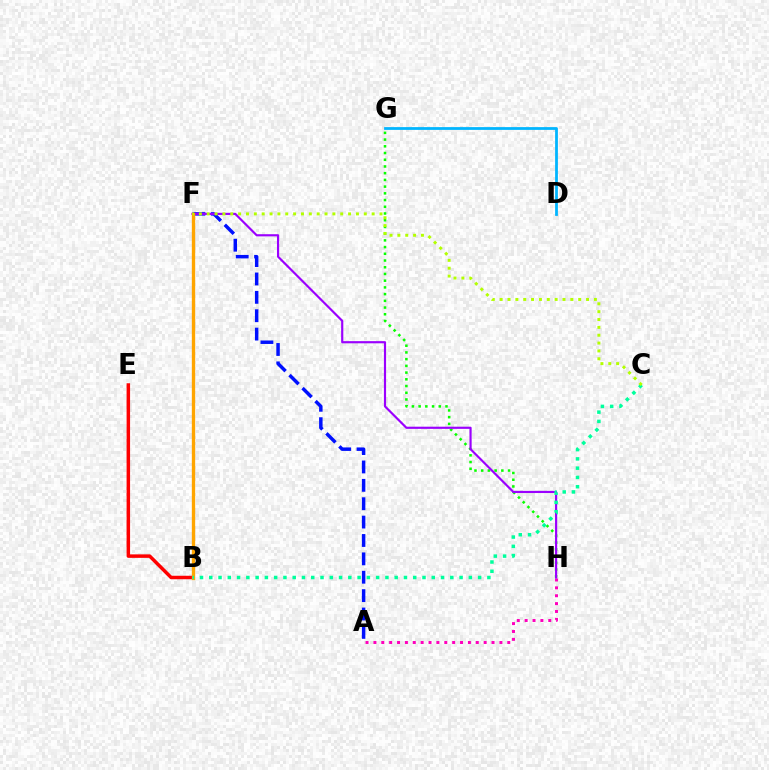{('B', 'E'): [{'color': '#ff0000', 'line_style': 'solid', 'thickness': 2.51}], ('G', 'H'): [{'color': '#08ff00', 'line_style': 'dotted', 'thickness': 1.83}], ('A', 'H'): [{'color': '#ff00bd', 'line_style': 'dotted', 'thickness': 2.14}], ('A', 'F'): [{'color': '#0010ff', 'line_style': 'dashed', 'thickness': 2.5}], ('F', 'H'): [{'color': '#9b00ff', 'line_style': 'solid', 'thickness': 1.56}], ('B', 'F'): [{'color': '#ffa500', 'line_style': 'solid', 'thickness': 2.41}], ('D', 'G'): [{'color': '#00b5ff', 'line_style': 'solid', 'thickness': 2.0}], ('B', 'C'): [{'color': '#00ff9d', 'line_style': 'dotted', 'thickness': 2.52}], ('C', 'F'): [{'color': '#b3ff00', 'line_style': 'dotted', 'thickness': 2.13}]}